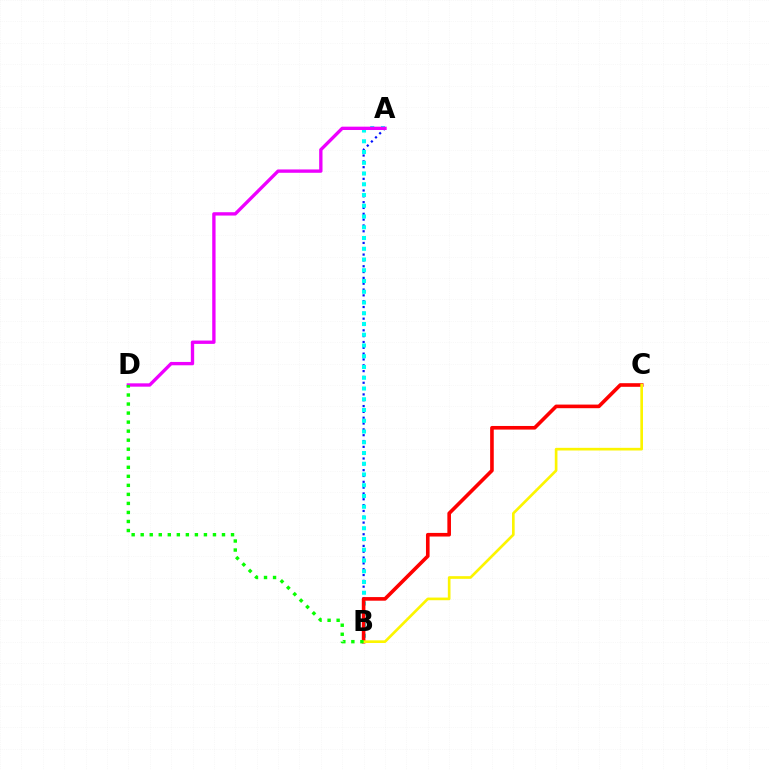{('A', 'B'): [{'color': '#0010ff', 'line_style': 'dotted', 'thickness': 1.58}, {'color': '#00fff6', 'line_style': 'dotted', 'thickness': 2.92}], ('B', 'C'): [{'color': '#ff0000', 'line_style': 'solid', 'thickness': 2.6}, {'color': '#fcf500', 'line_style': 'solid', 'thickness': 1.92}], ('A', 'D'): [{'color': '#ee00ff', 'line_style': 'solid', 'thickness': 2.41}], ('B', 'D'): [{'color': '#08ff00', 'line_style': 'dotted', 'thickness': 2.45}]}